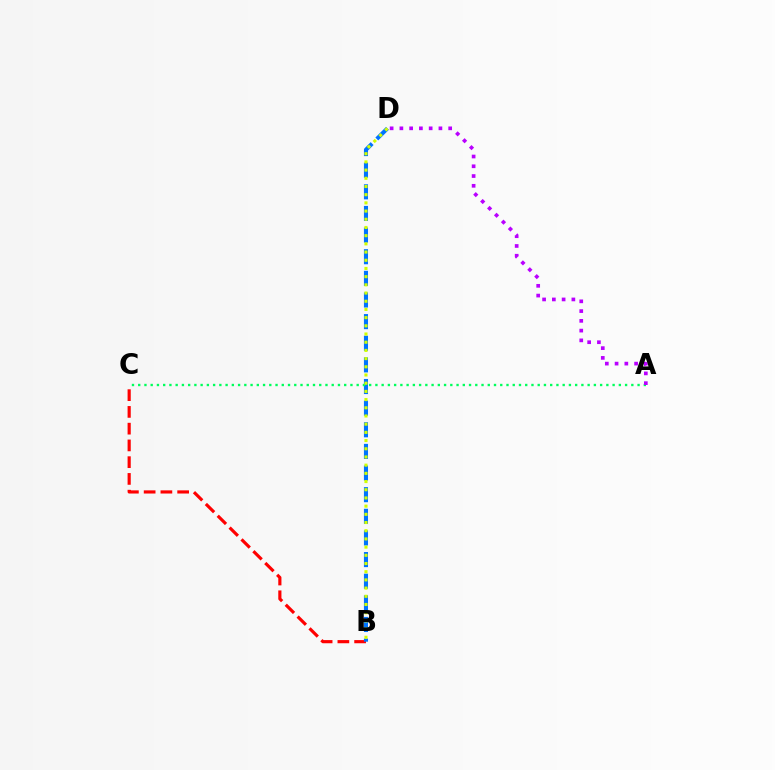{('B', 'C'): [{'color': '#ff0000', 'line_style': 'dashed', 'thickness': 2.28}], ('B', 'D'): [{'color': '#0074ff', 'line_style': 'dashed', 'thickness': 2.94}, {'color': '#d1ff00', 'line_style': 'dotted', 'thickness': 2.23}], ('A', 'C'): [{'color': '#00ff5c', 'line_style': 'dotted', 'thickness': 1.7}], ('A', 'D'): [{'color': '#b900ff', 'line_style': 'dotted', 'thickness': 2.65}]}